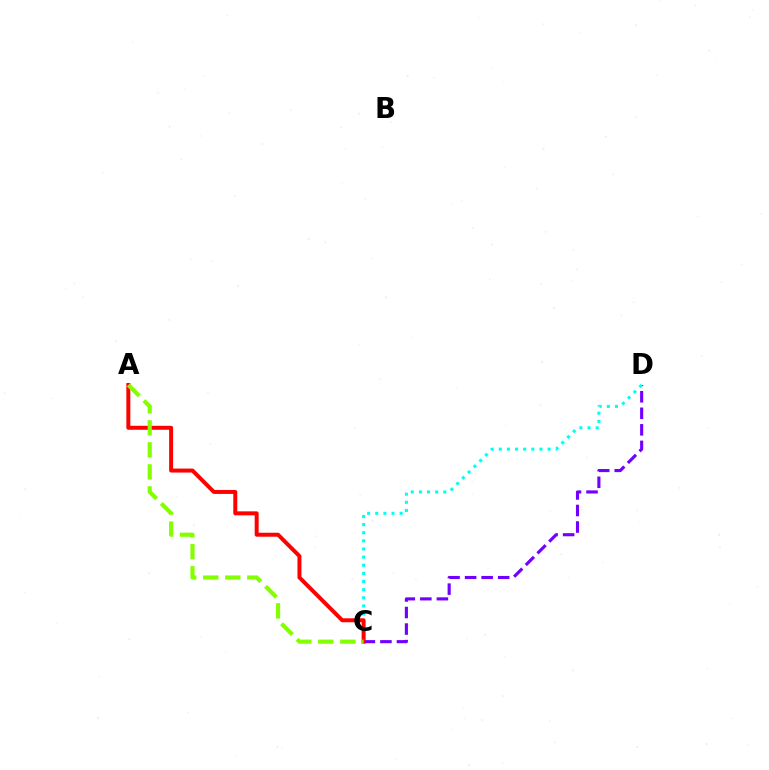{('C', 'D'): [{'color': '#7200ff', 'line_style': 'dashed', 'thickness': 2.25}, {'color': '#00fff6', 'line_style': 'dotted', 'thickness': 2.21}], ('A', 'C'): [{'color': '#ff0000', 'line_style': 'solid', 'thickness': 2.86}, {'color': '#84ff00', 'line_style': 'dashed', 'thickness': 2.99}]}